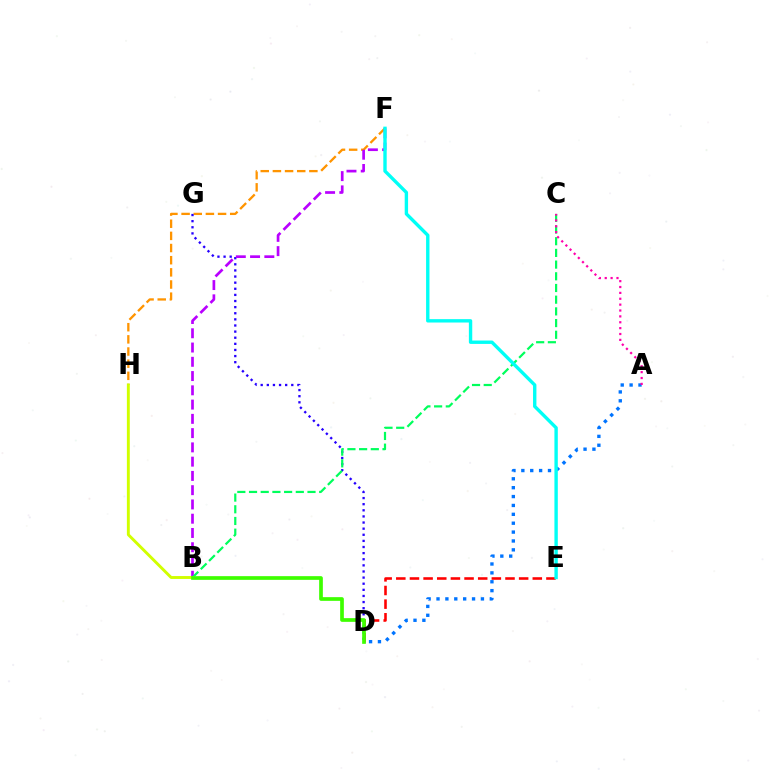{('F', 'H'): [{'color': '#ff9400', 'line_style': 'dashed', 'thickness': 1.65}], ('A', 'D'): [{'color': '#0074ff', 'line_style': 'dotted', 'thickness': 2.41}], ('D', 'E'): [{'color': '#ff0000', 'line_style': 'dashed', 'thickness': 1.85}], ('D', 'G'): [{'color': '#2500ff', 'line_style': 'dotted', 'thickness': 1.66}], ('B', 'F'): [{'color': '#b900ff', 'line_style': 'dashed', 'thickness': 1.94}], ('B', 'C'): [{'color': '#00ff5c', 'line_style': 'dashed', 'thickness': 1.59}], ('E', 'F'): [{'color': '#00fff6', 'line_style': 'solid', 'thickness': 2.43}], ('B', 'H'): [{'color': '#d1ff00', 'line_style': 'solid', 'thickness': 2.09}], ('A', 'C'): [{'color': '#ff00ac', 'line_style': 'dotted', 'thickness': 1.6}], ('B', 'D'): [{'color': '#3dff00', 'line_style': 'solid', 'thickness': 2.66}]}